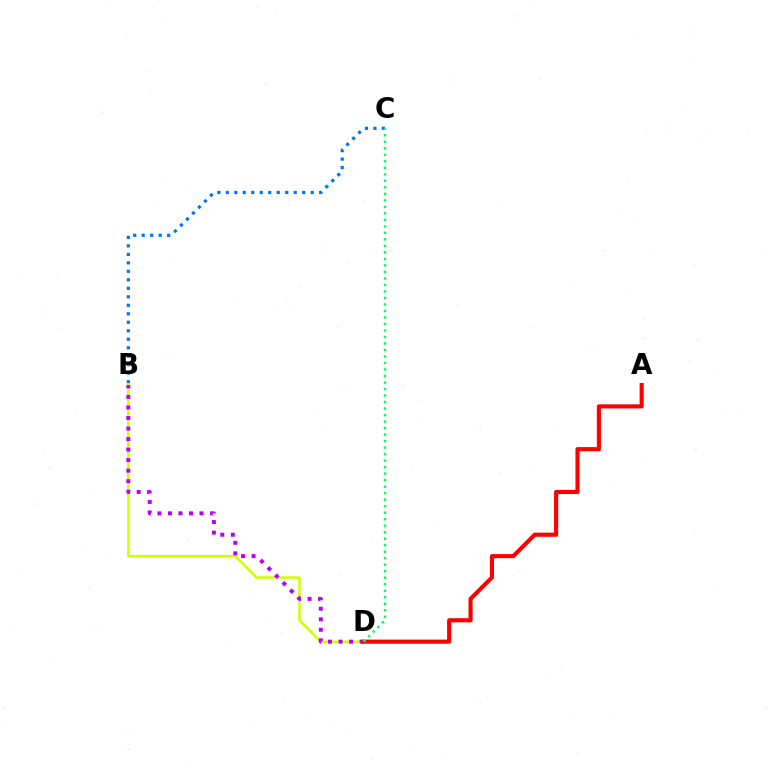{('B', 'D'): [{'color': '#d1ff00', 'line_style': 'solid', 'thickness': 1.8}, {'color': '#b900ff', 'line_style': 'dotted', 'thickness': 2.86}], ('B', 'C'): [{'color': '#0074ff', 'line_style': 'dotted', 'thickness': 2.31}], ('A', 'D'): [{'color': '#ff0000', 'line_style': 'solid', 'thickness': 2.97}], ('C', 'D'): [{'color': '#00ff5c', 'line_style': 'dotted', 'thickness': 1.77}]}